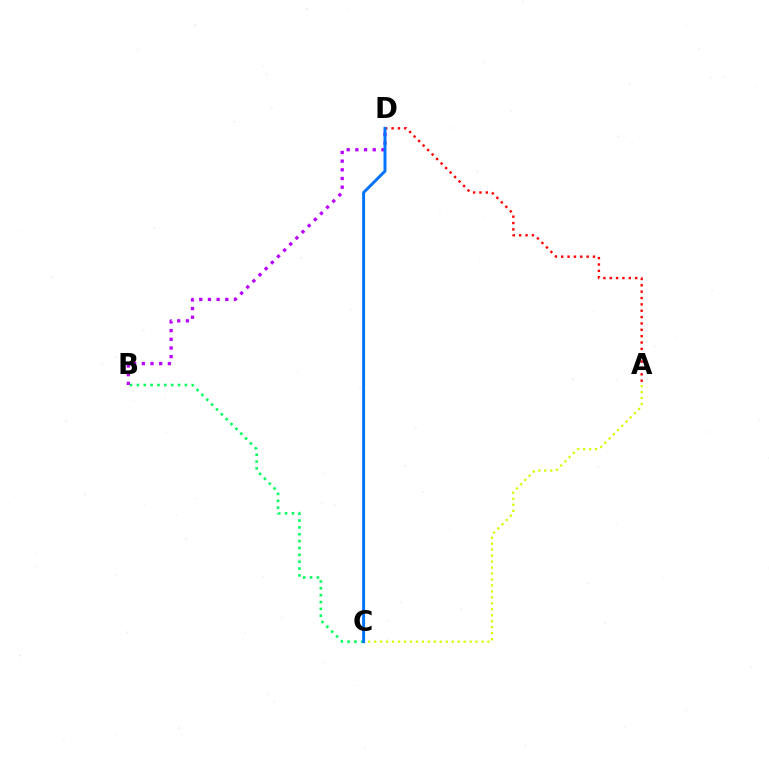{('B', 'C'): [{'color': '#00ff5c', 'line_style': 'dotted', 'thickness': 1.86}], ('B', 'D'): [{'color': '#b900ff', 'line_style': 'dotted', 'thickness': 2.36}], ('A', 'C'): [{'color': '#d1ff00', 'line_style': 'dotted', 'thickness': 1.62}], ('A', 'D'): [{'color': '#ff0000', 'line_style': 'dotted', 'thickness': 1.73}], ('C', 'D'): [{'color': '#0074ff', 'line_style': 'solid', 'thickness': 2.13}]}